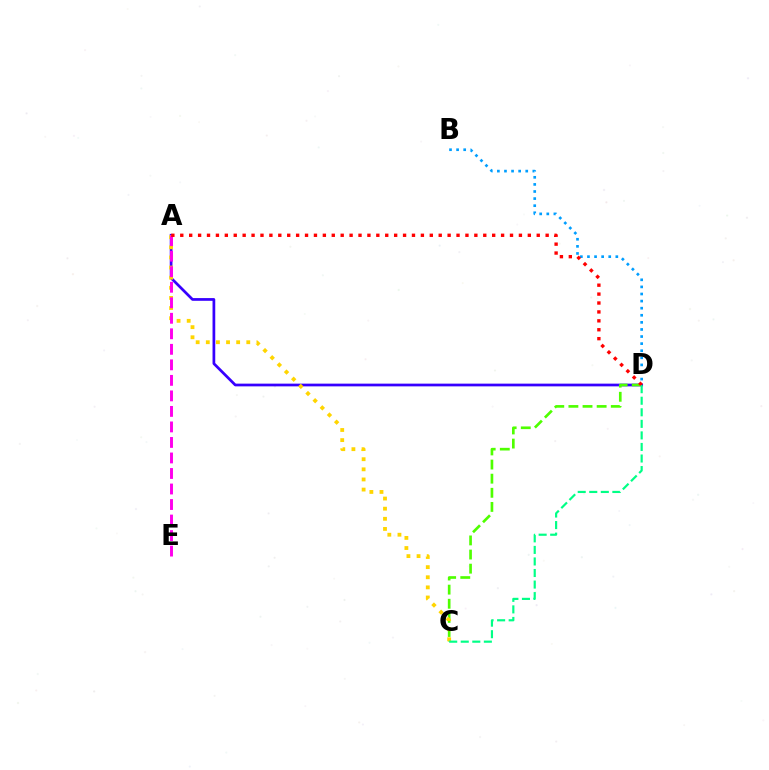{('A', 'D'): [{'color': '#3700ff', 'line_style': 'solid', 'thickness': 1.96}, {'color': '#ff0000', 'line_style': 'dotted', 'thickness': 2.42}], ('C', 'D'): [{'color': '#4fff00', 'line_style': 'dashed', 'thickness': 1.92}, {'color': '#00ff86', 'line_style': 'dashed', 'thickness': 1.57}], ('A', 'C'): [{'color': '#ffd500', 'line_style': 'dotted', 'thickness': 2.75}], ('B', 'D'): [{'color': '#009eff', 'line_style': 'dotted', 'thickness': 1.93}], ('A', 'E'): [{'color': '#ff00ed', 'line_style': 'dashed', 'thickness': 2.11}]}